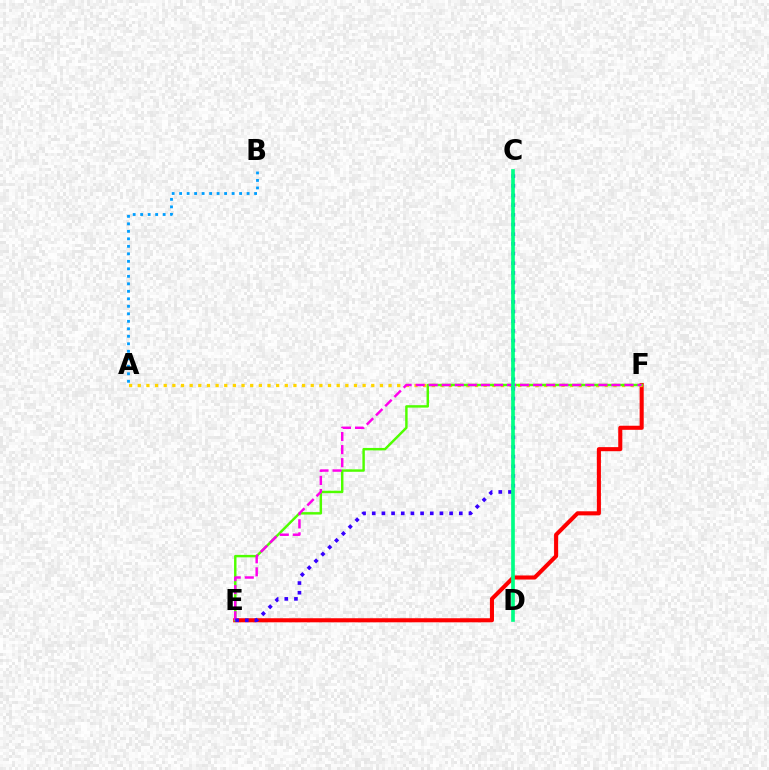{('E', 'F'): [{'color': '#ff0000', 'line_style': 'solid', 'thickness': 2.93}, {'color': '#4fff00', 'line_style': 'solid', 'thickness': 1.76}, {'color': '#ff00ed', 'line_style': 'dashed', 'thickness': 1.77}], ('A', 'B'): [{'color': '#009eff', 'line_style': 'dotted', 'thickness': 2.04}], ('A', 'F'): [{'color': '#ffd500', 'line_style': 'dotted', 'thickness': 2.35}], ('C', 'E'): [{'color': '#3700ff', 'line_style': 'dotted', 'thickness': 2.63}], ('C', 'D'): [{'color': '#00ff86', 'line_style': 'solid', 'thickness': 2.64}]}